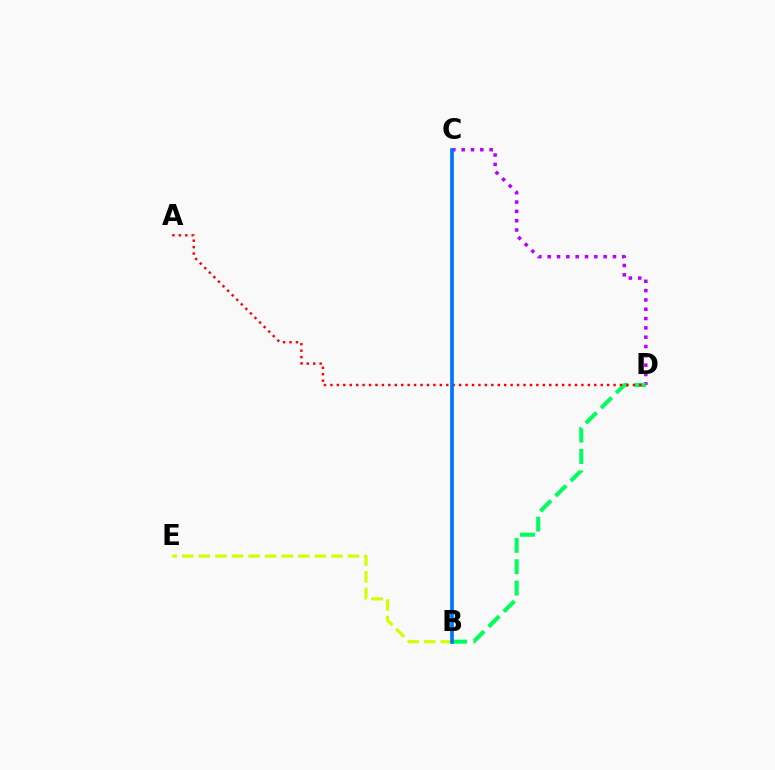{('C', 'D'): [{'color': '#b900ff', 'line_style': 'dotted', 'thickness': 2.53}], ('B', 'D'): [{'color': '#00ff5c', 'line_style': 'dashed', 'thickness': 2.9}], ('A', 'D'): [{'color': '#ff0000', 'line_style': 'dotted', 'thickness': 1.75}], ('B', 'E'): [{'color': '#d1ff00', 'line_style': 'dashed', 'thickness': 2.25}], ('B', 'C'): [{'color': '#0074ff', 'line_style': 'solid', 'thickness': 2.64}]}